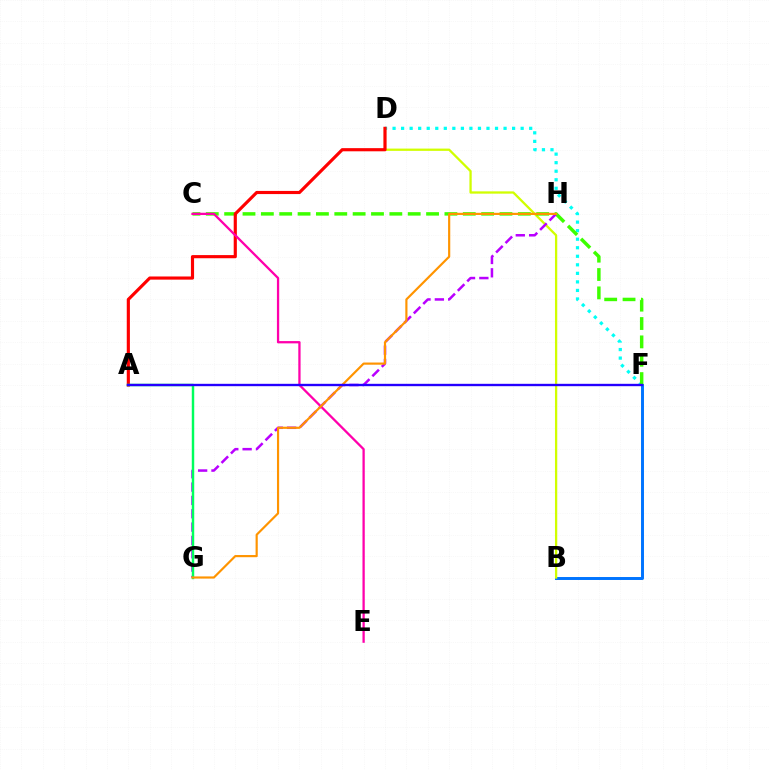{('D', 'F'): [{'color': '#00fff6', 'line_style': 'dotted', 'thickness': 2.32}], ('B', 'F'): [{'color': '#0074ff', 'line_style': 'solid', 'thickness': 2.12}], ('B', 'D'): [{'color': '#d1ff00', 'line_style': 'solid', 'thickness': 1.64}], ('C', 'F'): [{'color': '#3dff00', 'line_style': 'dashed', 'thickness': 2.49}], ('G', 'H'): [{'color': '#b900ff', 'line_style': 'dashed', 'thickness': 1.81}, {'color': '#ff9400', 'line_style': 'solid', 'thickness': 1.57}], ('A', 'D'): [{'color': '#ff0000', 'line_style': 'solid', 'thickness': 2.27}], ('C', 'E'): [{'color': '#ff00ac', 'line_style': 'solid', 'thickness': 1.65}], ('A', 'G'): [{'color': '#00ff5c', 'line_style': 'solid', 'thickness': 1.76}], ('A', 'F'): [{'color': '#2500ff', 'line_style': 'solid', 'thickness': 1.7}]}